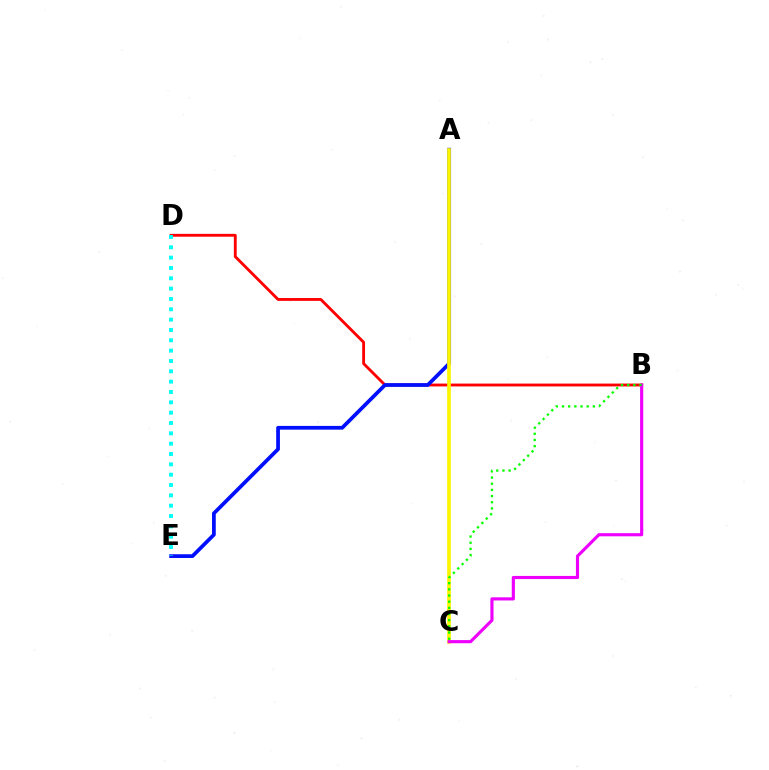{('B', 'D'): [{'color': '#ff0000', 'line_style': 'solid', 'thickness': 2.05}], ('A', 'E'): [{'color': '#0010ff', 'line_style': 'solid', 'thickness': 2.69}], ('D', 'E'): [{'color': '#00fff6', 'line_style': 'dotted', 'thickness': 2.81}], ('A', 'C'): [{'color': '#fcf500', 'line_style': 'solid', 'thickness': 2.66}], ('B', 'C'): [{'color': '#ee00ff', 'line_style': 'solid', 'thickness': 2.26}, {'color': '#08ff00', 'line_style': 'dotted', 'thickness': 1.68}]}